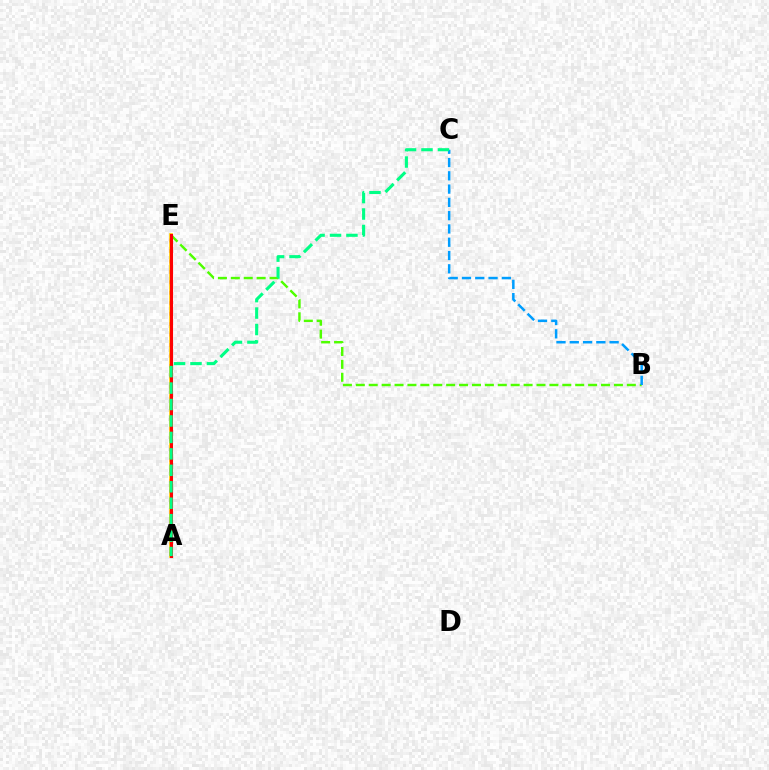{('B', 'E'): [{'color': '#4fff00', 'line_style': 'dashed', 'thickness': 1.75}], ('A', 'E'): [{'color': '#ff00ed', 'line_style': 'dotted', 'thickness': 2.84}, {'color': '#3700ff', 'line_style': 'solid', 'thickness': 2.06}, {'color': '#ffd500', 'line_style': 'solid', 'thickness': 2.65}, {'color': '#ff0000', 'line_style': 'solid', 'thickness': 2.23}], ('B', 'C'): [{'color': '#009eff', 'line_style': 'dashed', 'thickness': 1.8}], ('A', 'C'): [{'color': '#00ff86', 'line_style': 'dashed', 'thickness': 2.23}]}